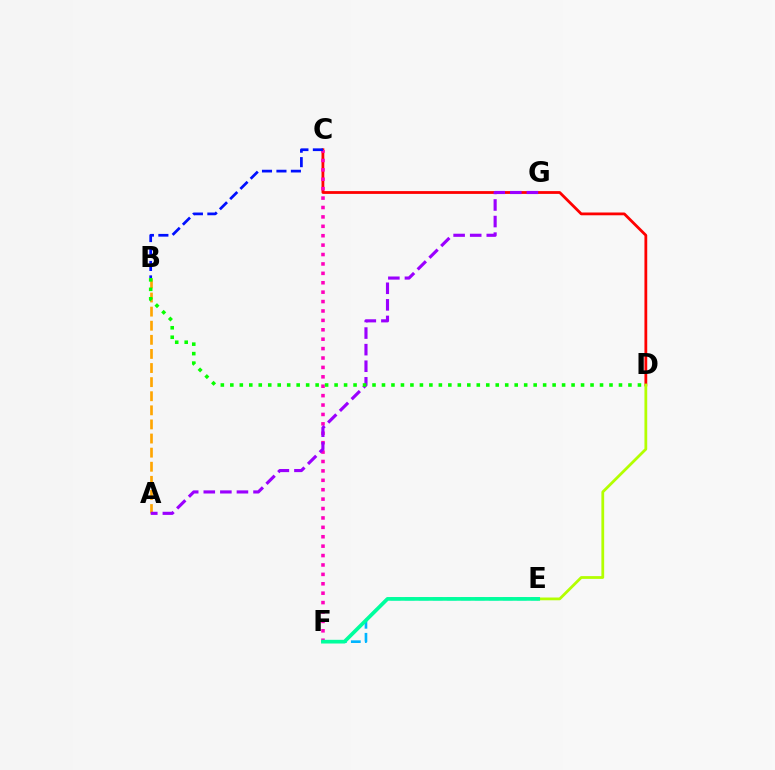{('C', 'D'): [{'color': '#ff0000', 'line_style': 'solid', 'thickness': 2.01}], ('E', 'F'): [{'color': '#00b5ff', 'line_style': 'dashed', 'thickness': 1.9}, {'color': '#00ff9d', 'line_style': 'solid', 'thickness': 2.66}], ('C', 'F'): [{'color': '#ff00bd', 'line_style': 'dotted', 'thickness': 2.56}], ('B', 'C'): [{'color': '#0010ff', 'line_style': 'dashed', 'thickness': 1.96}], ('D', 'E'): [{'color': '#b3ff00', 'line_style': 'solid', 'thickness': 1.99}], ('A', 'B'): [{'color': '#ffa500', 'line_style': 'dashed', 'thickness': 1.92}], ('A', 'G'): [{'color': '#9b00ff', 'line_style': 'dashed', 'thickness': 2.25}], ('B', 'D'): [{'color': '#08ff00', 'line_style': 'dotted', 'thickness': 2.58}]}